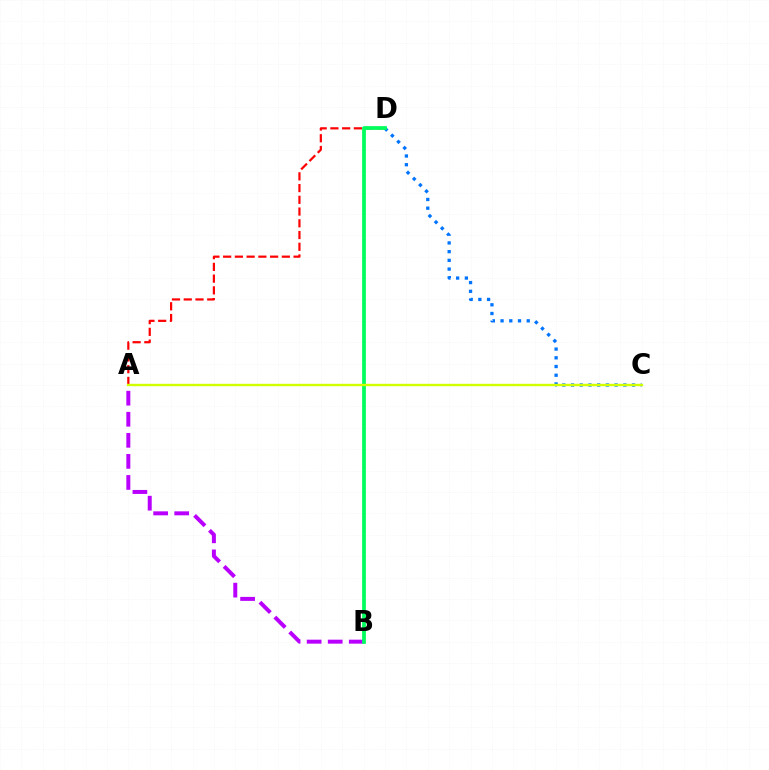{('A', 'B'): [{'color': '#b900ff', 'line_style': 'dashed', 'thickness': 2.86}], ('A', 'D'): [{'color': '#ff0000', 'line_style': 'dashed', 'thickness': 1.59}], ('C', 'D'): [{'color': '#0074ff', 'line_style': 'dotted', 'thickness': 2.37}], ('B', 'D'): [{'color': '#00ff5c', 'line_style': 'solid', 'thickness': 2.7}], ('A', 'C'): [{'color': '#d1ff00', 'line_style': 'solid', 'thickness': 1.72}]}